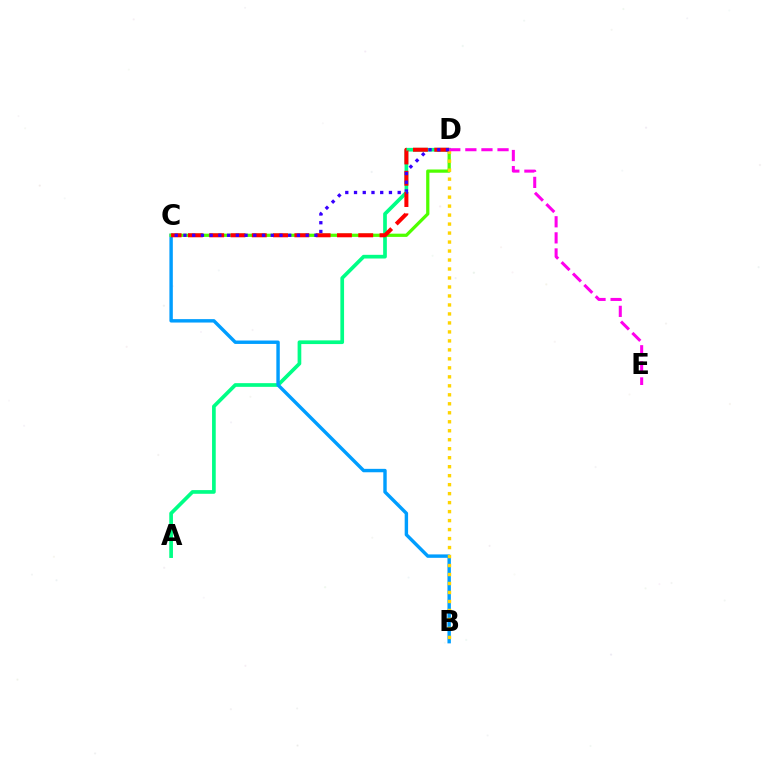{('A', 'D'): [{'color': '#00ff86', 'line_style': 'solid', 'thickness': 2.65}], ('B', 'C'): [{'color': '#009eff', 'line_style': 'solid', 'thickness': 2.46}], ('C', 'D'): [{'color': '#4fff00', 'line_style': 'solid', 'thickness': 2.33}, {'color': '#ff0000', 'line_style': 'dashed', 'thickness': 2.89}, {'color': '#3700ff', 'line_style': 'dotted', 'thickness': 2.37}], ('B', 'D'): [{'color': '#ffd500', 'line_style': 'dotted', 'thickness': 2.44}], ('D', 'E'): [{'color': '#ff00ed', 'line_style': 'dashed', 'thickness': 2.19}]}